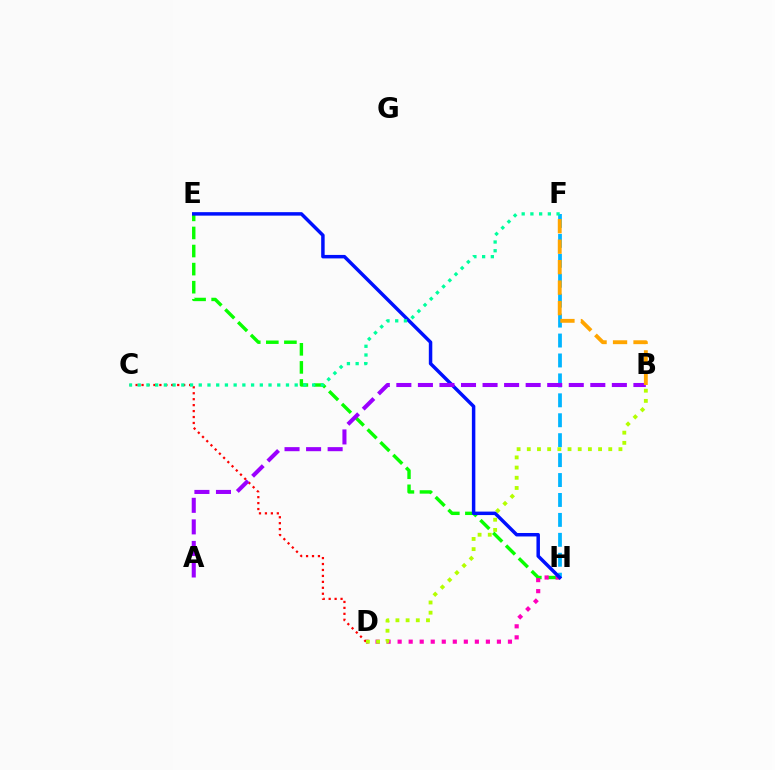{('E', 'H'): [{'color': '#08ff00', 'line_style': 'dashed', 'thickness': 2.46}, {'color': '#0010ff', 'line_style': 'solid', 'thickness': 2.5}], ('D', 'H'): [{'color': '#ff00bd', 'line_style': 'dotted', 'thickness': 3.0}], ('F', 'H'): [{'color': '#00b5ff', 'line_style': 'dashed', 'thickness': 2.71}], ('C', 'D'): [{'color': '#ff0000', 'line_style': 'dotted', 'thickness': 1.62}], ('B', 'D'): [{'color': '#b3ff00', 'line_style': 'dotted', 'thickness': 2.77}], ('A', 'B'): [{'color': '#9b00ff', 'line_style': 'dashed', 'thickness': 2.93}], ('C', 'F'): [{'color': '#00ff9d', 'line_style': 'dotted', 'thickness': 2.37}], ('B', 'F'): [{'color': '#ffa500', 'line_style': 'dashed', 'thickness': 2.78}]}